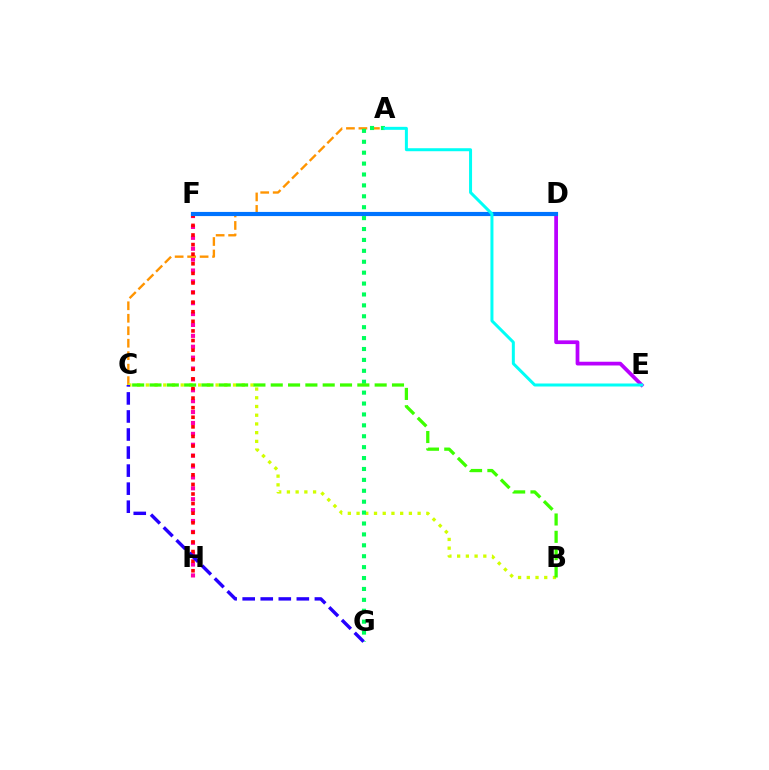{('F', 'H'): [{'color': '#ff00ac', 'line_style': 'dotted', 'thickness': 2.96}, {'color': '#ff0000', 'line_style': 'dotted', 'thickness': 2.61}], ('A', 'C'): [{'color': '#ff9400', 'line_style': 'dashed', 'thickness': 1.7}], ('B', 'C'): [{'color': '#d1ff00', 'line_style': 'dotted', 'thickness': 2.37}, {'color': '#3dff00', 'line_style': 'dashed', 'thickness': 2.35}], ('A', 'G'): [{'color': '#00ff5c', 'line_style': 'dotted', 'thickness': 2.96}], ('D', 'E'): [{'color': '#b900ff', 'line_style': 'solid', 'thickness': 2.69}], ('D', 'F'): [{'color': '#0074ff', 'line_style': 'solid', 'thickness': 2.99}], ('C', 'G'): [{'color': '#2500ff', 'line_style': 'dashed', 'thickness': 2.45}], ('A', 'E'): [{'color': '#00fff6', 'line_style': 'solid', 'thickness': 2.16}]}